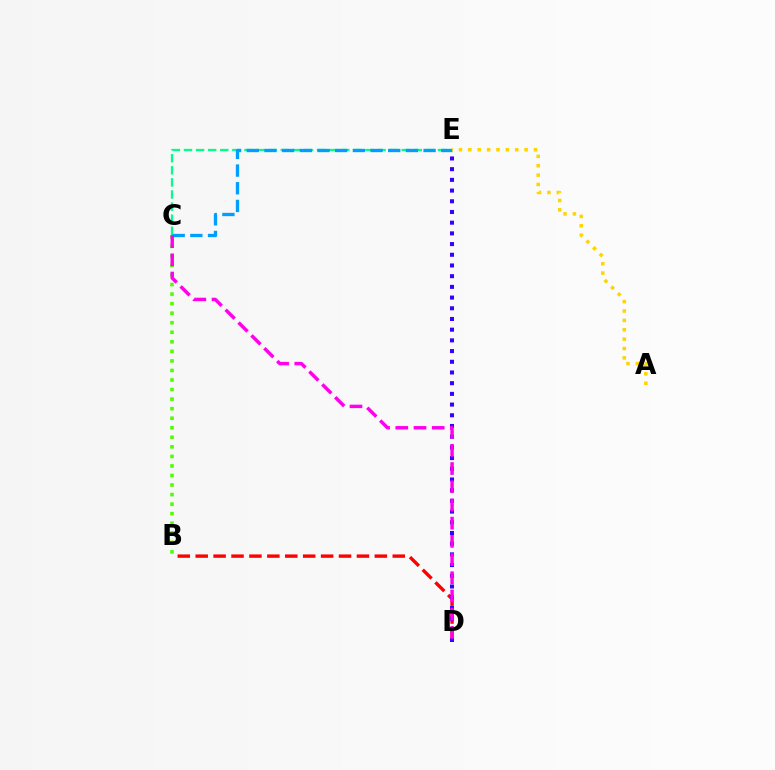{('B', 'C'): [{'color': '#4fff00', 'line_style': 'dotted', 'thickness': 2.59}], ('C', 'E'): [{'color': '#00ff86', 'line_style': 'dashed', 'thickness': 1.64}, {'color': '#009eff', 'line_style': 'dashed', 'thickness': 2.4}], ('B', 'D'): [{'color': '#ff0000', 'line_style': 'dashed', 'thickness': 2.43}], ('D', 'E'): [{'color': '#3700ff', 'line_style': 'dotted', 'thickness': 2.91}], ('A', 'E'): [{'color': '#ffd500', 'line_style': 'dotted', 'thickness': 2.55}], ('C', 'D'): [{'color': '#ff00ed', 'line_style': 'dashed', 'thickness': 2.47}]}